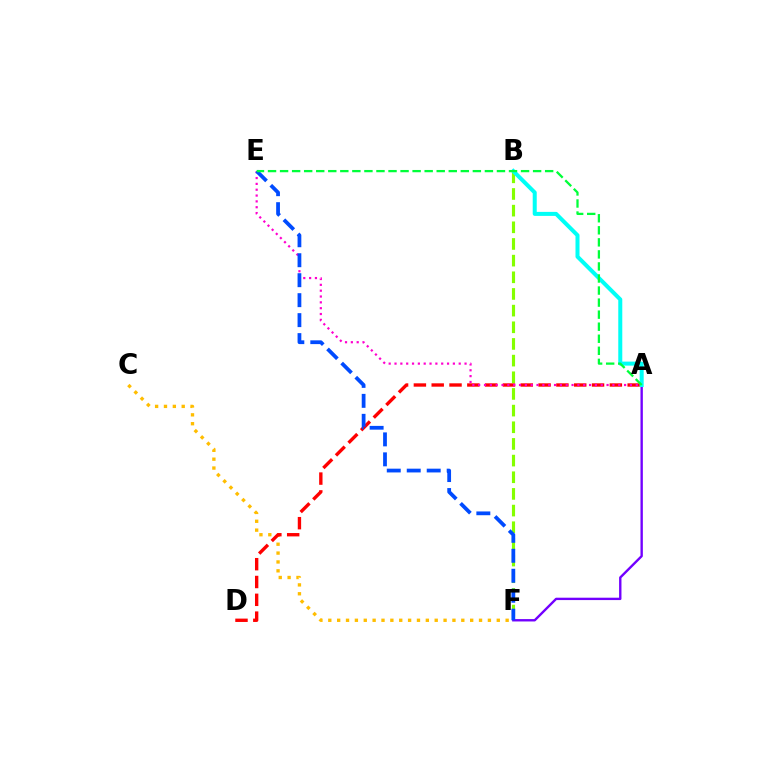{('A', 'F'): [{'color': '#7200ff', 'line_style': 'solid', 'thickness': 1.71}], ('C', 'F'): [{'color': '#ffbd00', 'line_style': 'dotted', 'thickness': 2.41}], ('A', 'D'): [{'color': '#ff0000', 'line_style': 'dashed', 'thickness': 2.42}], ('A', 'E'): [{'color': '#ff00cf', 'line_style': 'dotted', 'thickness': 1.59}, {'color': '#00ff39', 'line_style': 'dashed', 'thickness': 1.64}], ('B', 'F'): [{'color': '#84ff00', 'line_style': 'dashed', 'thickness': 2.26}], ('A', 'B'): [{'color': '#00fff6', 'line_style': 'solid', 'thickness': 2.89}], ('E', 'F'): [{'color': '#004bff', 'line_style': 'dashed', 'thickness': 2.71}]}